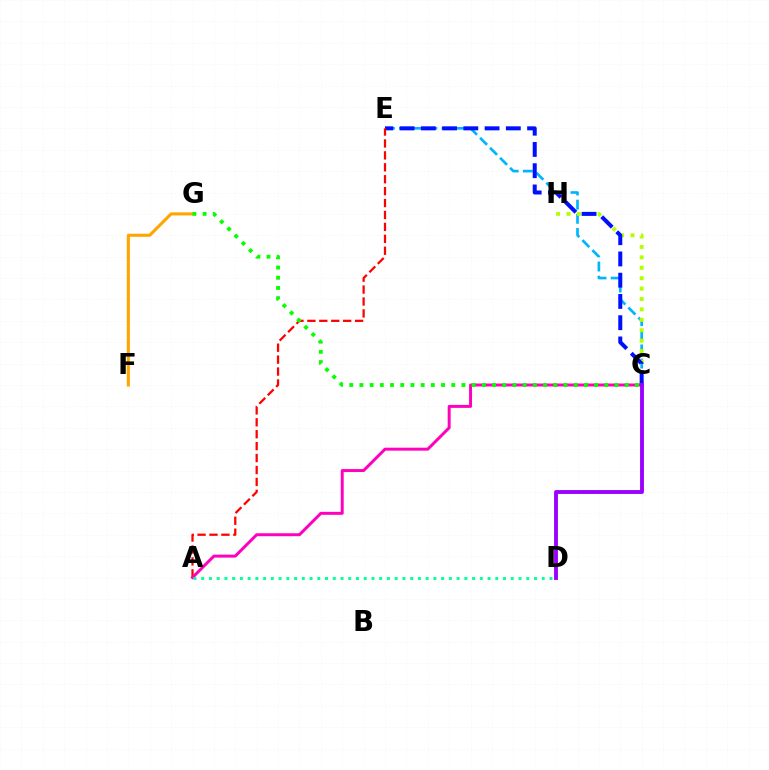{('C', 'E'): [{'color': '#00b5ff', 'line_style': 'dashed', 'thickness': 1.92}, {'color': '#0010ff', 'line_style': 'dashed', 'thickness': 2.89}], ('C', 'H'): [{'color': '#b3ff00', 'line_style': 'dotted', 'thickness': 2.83}], ('A', 'E'): [{'color': '#ff0000', 'line_style': 'dashed', 'thickness': 1.62}], ('F', 'G'): [{'color': '#ffa500', 'line_style': 'solid', 'thickness': 2.23}], ('A', 'C'): [{'color': '#ff00bd', 'line_style': 'solid', 'thickness': 2.14}], ('C', 'D'): [{'color': '#9b00ff', 'line_style': 'solid', 'thickness': 2.78}], ('C', 'G'): [{'color': '#08ff00', 'line_style': 'dotted', 'thickness': 2.77}], ('A', 'D'): [{'color': '#00ff9d', 'line_style': 'dotted', 'thickness': 2.1}]}